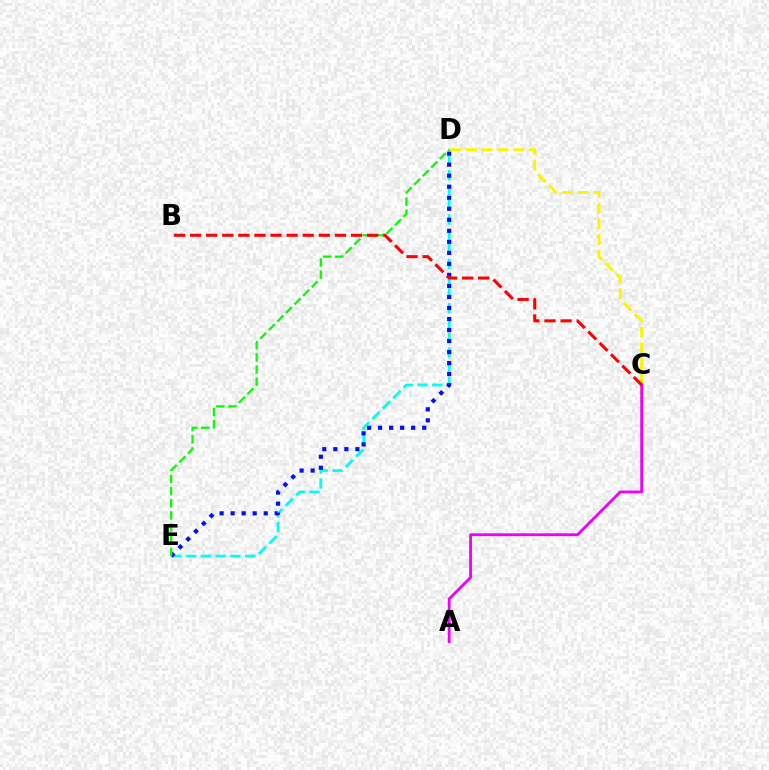{('D', 'E'): [{'color': '#00fff6', 'line_style': 'dashed', 'thickness': 2.01}, {'color': '#0010ff', 'line_style': 'dotted', 'thickness': 3.0}, {'color': '#08ff00', 'line_style': 'dashed', 'thickness': 1.65}], ('C', 'D'): [{'color': '#fcf500', 'line_style': 'dashed', 'thickness': 2.14}], ('A', 'C'): [{'color': '#ee00ff', 'line_style': 'solid', 'thickness': 2.03}], ('B', 'C'): [{'color': '#ff0000', 'line_style': 'dashed', 'thickness': 2.19}]}